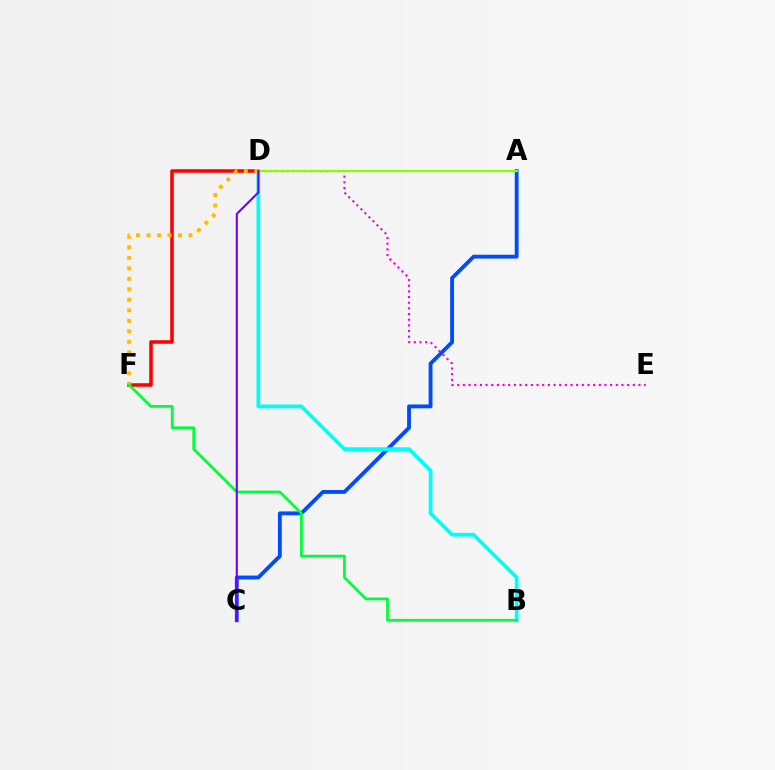{('A', 'C'): [{'color': '#004bff', 'line_style': 'solid', 'thickness': 2.78}], ('D', 'F'): [{'color': '#ff0000', 'line_style': 'solid', 'thickness': 2.55}, {'color': '#ffbd00', 'line_style': 'dotted', 'thickness': 2.85}], ('B', 'D'): [{'color': '#00fff6', 'line_style': 'solid', 'thickness': 2.71}], ('D', 'E'): [{'color': '#ff00cf', 'line_style': 'dotted', 'thickness': 1.54}], ('A', 'D'): [{'color': '#84ff00', 'line_style': 'solid', 'thickness': 1.63}], ('B', 'F'): [{'color': '#00ff39', 'line_style': 'solid', 'thickness': 1.99}], ('C', 'D'): [{'color': '#7200ff', 'line_style': 'solid', 'thickness': 1.52}]}